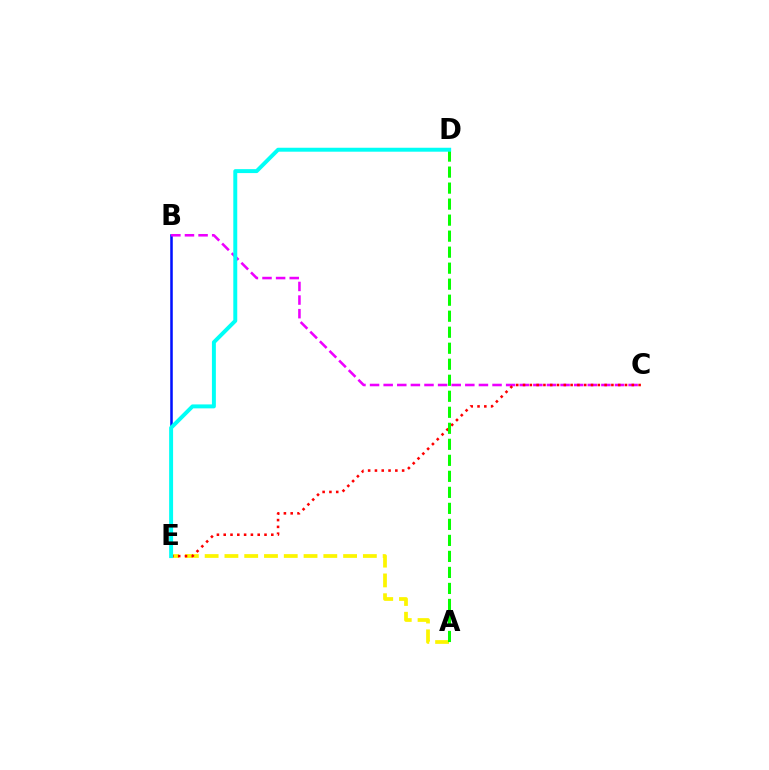{('B', 'E'): [{'color': '#0010ff', 'line_style': 'solid', 'thickness': 1.83}], ('A', 'E'): [{'color': '#fcf500', 'line_style': 'dashed', 'thickness': 2.69}], ('B', 'C'): [{'color': '#ee00ff', 'line_style': 'dashed', 'thickness': 1.85}], ('C', 'E'): [{'color': '#ff0000', 'line_style': 'dotted', 'thickness': 1.85}], ('A', 'D'): [{'color': '#08ff00', 'line_style': 'dashed', 'thickness': 2.18}], ('D', 'E'): [{'color': '#00fff6', 'line_style': 'solid', 'thickness': 2.84}]}